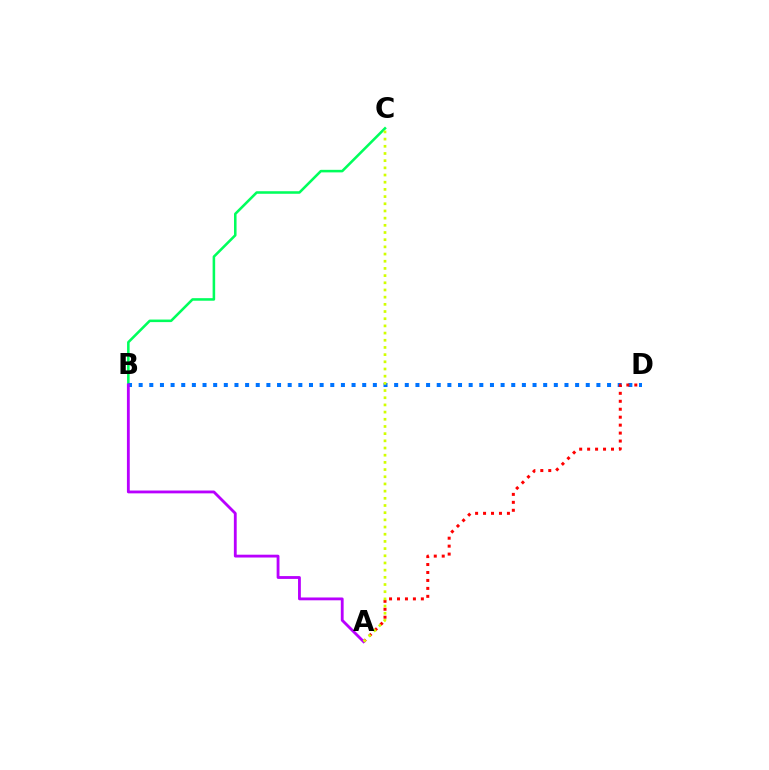{('B', 'C'): [{'color': '#00ff5c', 'line_style': 'solid', 'thickness': 1.84}], ('B', 'D'): [{'color': '#0074ff', 'line_style': 'dotted', 'thickness': 2.89}], ('A', 'D'): [{'color': '#ff0000', 'line_style': 'dotted', 'thickness': 2.16}], ('A', 'B'): [{'color': '#b900ff', 'line_style': 'solid', 'thickness': 2.03}], ('A', 'C'): [{'color': '#d1ff00', 'line_style': 'dotted', 'thickness': 1.95}]}